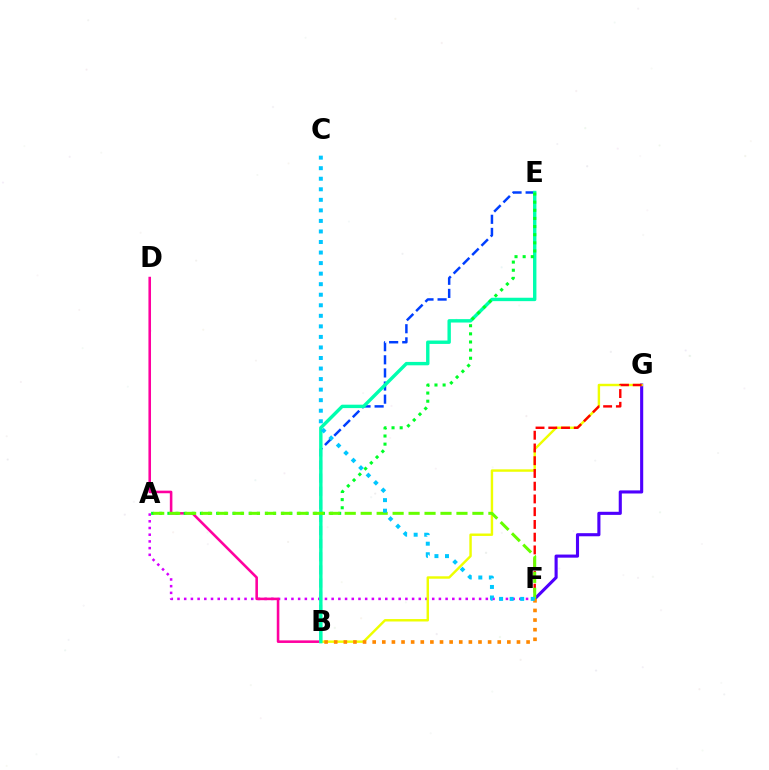{('B', 'E'): [{'color': '#003fff', 'line_style': 'dashed', 'thickness': 1.78}, {'color': '#00ffaf', 'line_style': 'solid', 'thickness': 2.45}], ('A', 'F'): [{'color': '#d600ff', 'line_style': 'dotted', 'thickness': 1.82}, {'color': '#66ff00', 'line_style': 'dashed', 'thickness': 2.17}], ('F', 'G'): [{'color': '#4f00ff', 'line_style': 'solid', 'thickness': 2.24}, {'color': '#ff0000', 'line_style': 'dashed', 'thickness': 1.73}], ('B', 'D'): [{'color': '#ff00a0', 'line_style': 'solid', 'thickness': 1.86}], ('B', 'G'): [{'color': '#eeff00', 'line_style': 'solid', 'thickness': 1.75}], ('A', 'E'): [{'color': '#00ff27', 'line_style': 'dotted', 'thickness': 2.21}], ('B', 'F'): [{'color': '#ff8800', 'line_style': 'dotted', 'thickness': 2.61}], ('C', 'F'): [{'color': '#00c7ff', 'line_style': 'dotted', 'thickness': 2.86}]}